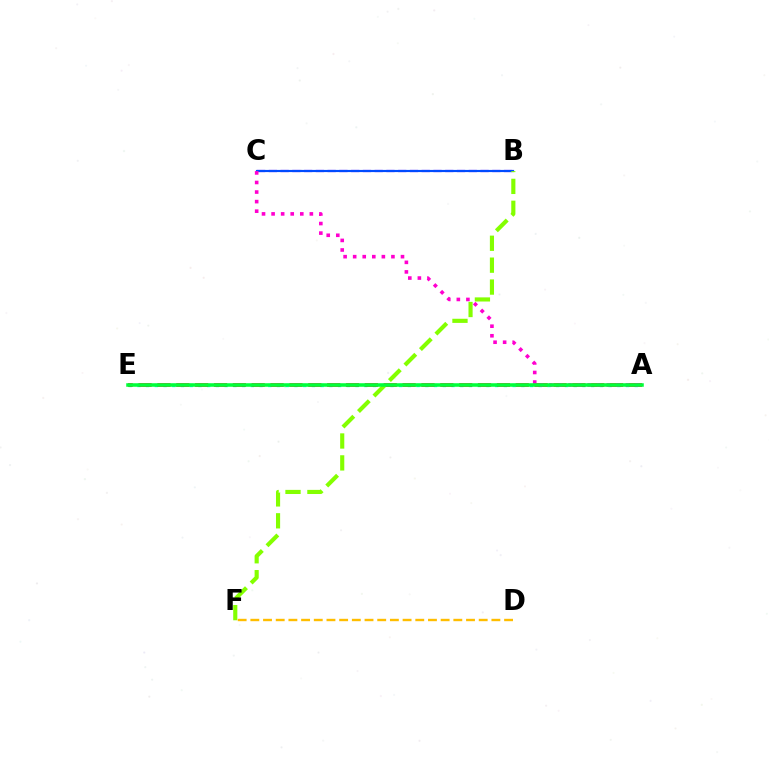{('A', 'E'): [{'color': '#00fff6', 'line_style': 'dotted', 'thickness': 2.37}, {'color': '#ff0000', 'line_style': 'dashed', 'thickness': 2.56}, {'color': '#00ff39', 'line_style': 'solid', 'thickness': 2.55}], ('B', 'C'): [{'color': '#7200ff', 'line_style': 'dashed', 'thickness': 1.6}, {'color': '#004bff', 'line_style': 'solid', 'thickness': 1.56}], ('B', 'F'): [{'color': '#84ff00', 'line_style': 'dashed', 'thickness': 2.98}], ('D', 'F'): [{'color': '#ffbd00', 'line_style': 'dashed', 'thickness': 1.72}], ('A', 'C'): [{'color': '#ff00cf', 'line_style': 'dotted', 'thickness': 2.6}]}